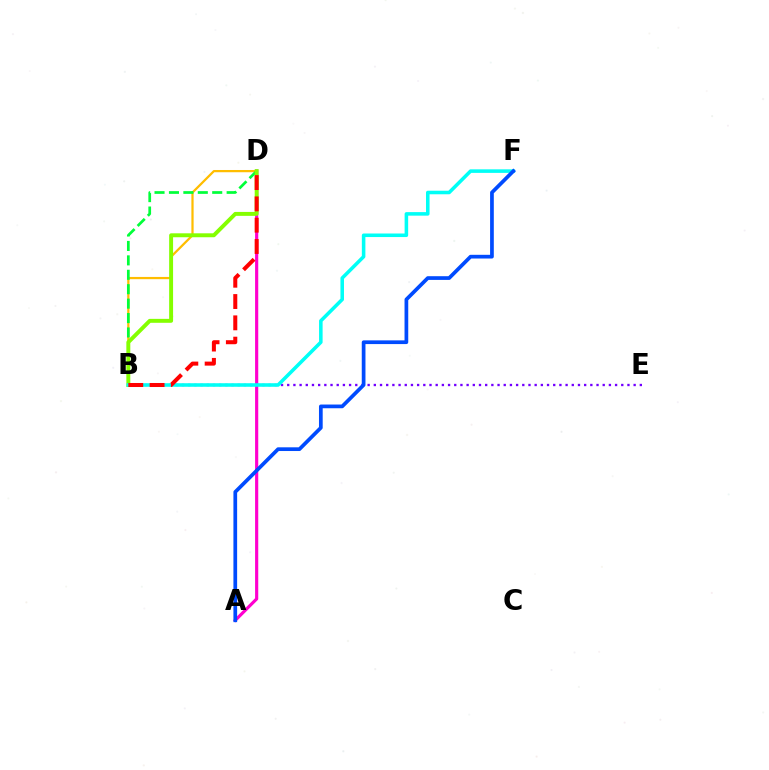{('A', 'D'): [{'color': '#ff00cf', 'line_style': 'solid', 'thickness': 2.28}], ('B', 'E'): [{'color': '#7200ff', 'line_style': 'dotted', 'thickness': 1.68}], ('B', 'D'): [{'color': '#ffbd00', 'line_style': 'solid', 'thickness': 1.61}, {'color': '#00ff39', 'line_style': 'dashed', 'thickness': 1.96}, {'color': '#84ff00', 'line_style': 'solid', 'thickness': 2.83}, {'color': '#ff0000', 'line_style': 'dashed', 'thickness': 2.89}], ('B', 'F'): [{'color': '#00fff6', 'line_style': 'solid', 'thickness': 2.56}], ('A', 'F'): [{'color': '#004bff', 'line_style': 'solid', 'thickness': 2.67}]}